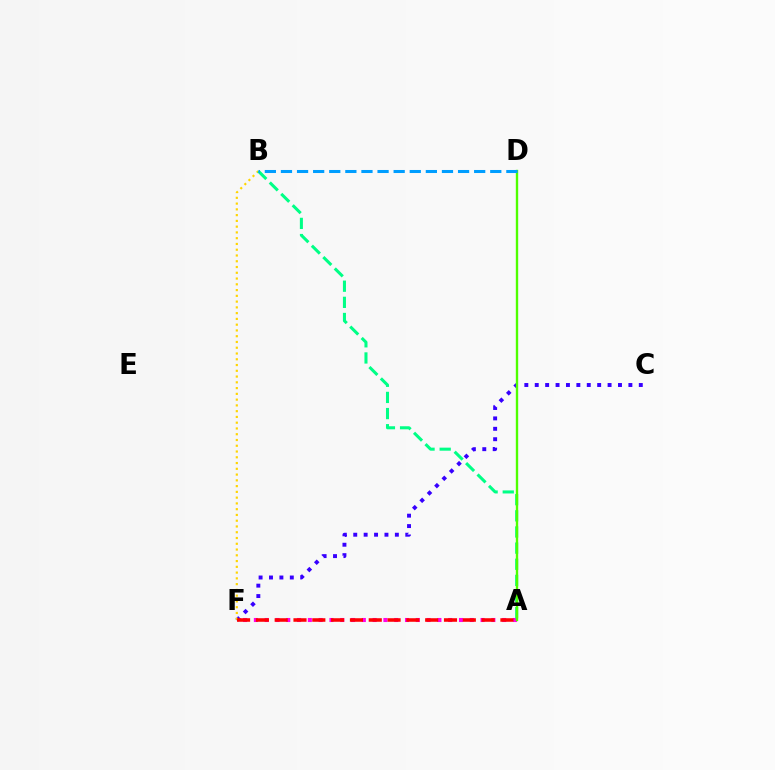{('A', 'F'): [{'color': '#ff00ed', 'line_style': 'dotted', 'thickness': 2.93}, {'color': '#ff0000', 'line_style': 'dashed', 'thickness': 2.56}], ('C', 'F'): [{'color': '#3700ff', 'line_style': 'dotted', 'thickness': 2.83}], ('B', 'F'): [{'color': '#ffd500', 'line_style': 'dotted', 'thickness': 1.57}], ('A', 'B'): [{'color': '#00ff86', 'line_style': 'dashed', 'thickness': 2.19}], ('A', 'D'): [{'color': '#4fff00', 'line_style': 'solid', 'thickness': 1.71}], ('B', 'D'): [{'color': '#009eff', 'line_style': 'dashed', 'thickness': 2.19}]}